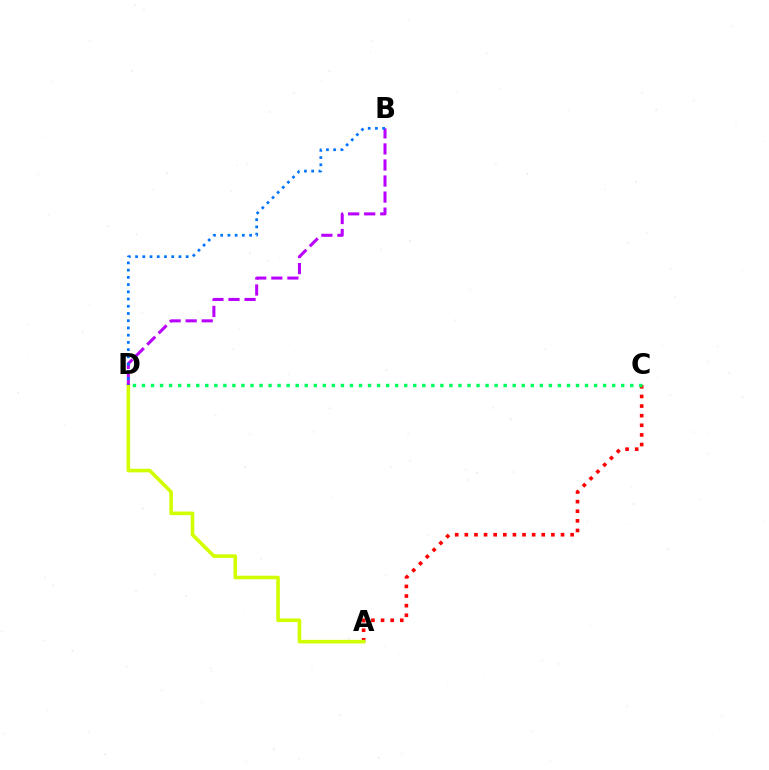{('A', 'C'): [{'color': '#ff0000', 'line_style': 'dotted', 'thickness': 2.61}], ('A', 'D'): [{'color': '#d1ff00', 'line_style': 'solid', 'thickness': 2.6}], ('B', 'D'): [{'color': '#b900ff', 'line_style': 'dashed', 'thickness': 2.18}, {'color': '#0074ff', 'line_style': 'dotted', 'thickness': 1.96}], ('C', 'D'): [{'color': '#00ff5c', 'line_style': 'dotted', 'thickness': 2.46}]}